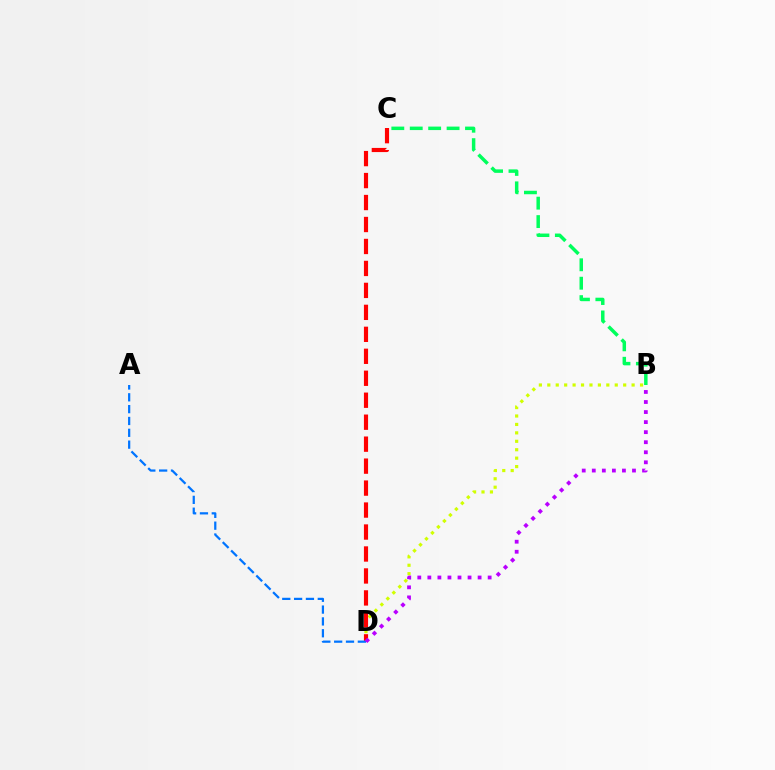{('B', 'C'): [{'color': '#00ff5c', 'line_style': 'dashed', 'thickness': 2.5}], ('B', 'D'): [{'color': '#d1ff00', 'line_style': 'dotted', 'thickness': 2.29}, {'color': '#b900ff', 'line_style': 'dotted', 'thickness': 2.73}], ('C', 'D'): [{'color': '#ff0000', 'line_style': 'dashed', 'thickness': 2.98}], ('A', 'D'): [{'color': '#0074ff', 'line_style': 'dashed', 'thickness': 1.61}]}